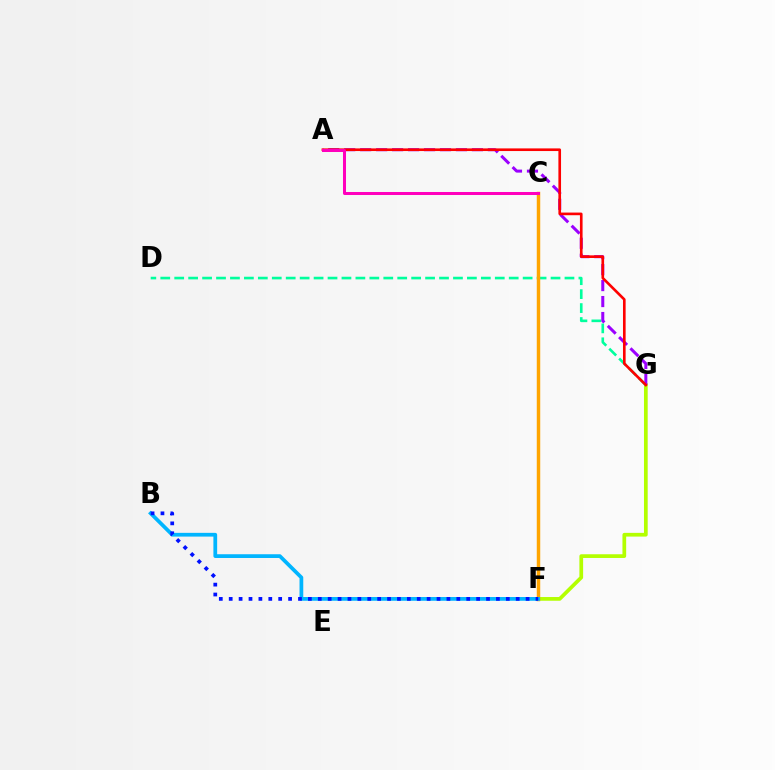{('C', 'F'): [{'color': '#08ff00', 'line_style': 'dashed', 'thickness': 2.08}, {'color': '#ffa500', 'line_style': 'solid', 'thickness': 2.49}], ('F', 'G'): [{'color': '#b3ff00', 'line_style': 'solid', 'thickness': 2.68}], ('D', 'G'): [{'color': '#00ff9d', 'line_style': 'dashed', 'thickness': 1.89}], ('A', 'G'): [{'color': '#9b00ff', 'line_style': 'dashed', 'thickness': 2.17}, {'color': '#ff0000', 'line_style': 'solid', 'thickness': 1.9}], ('B', 'F'): [{'color': '#00b5ff', 'line_style': 'solid', 'thickness': 2.7}, {'color': '#0010ff', 'line_style': 'dotted', 'thickness': 2.69}], ('A', 'C'): [{'color': '#ff00bd', 'line_style': 'solid', 'thickness': 2.17}]}